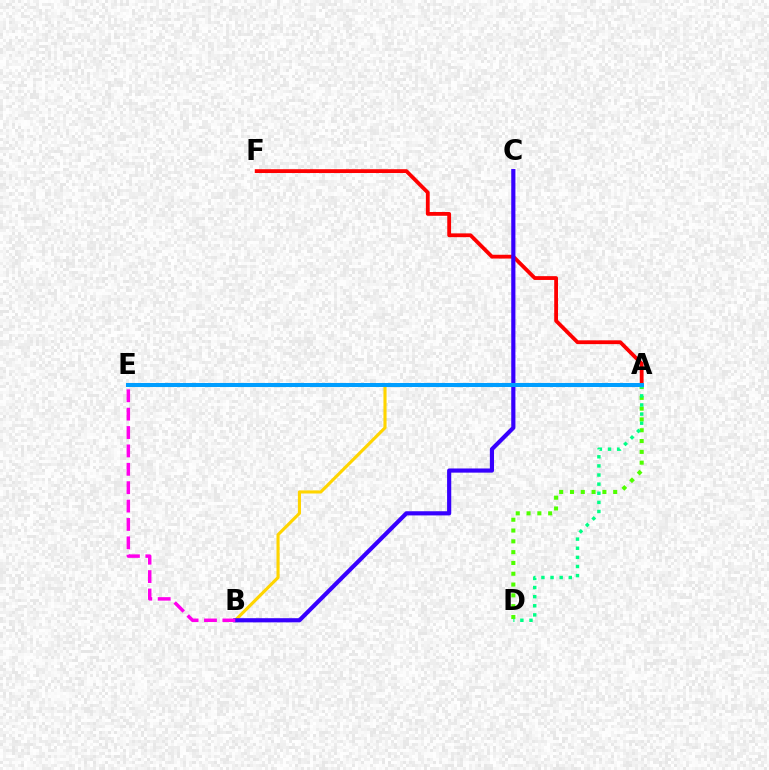{('A', 'D'): [{'color': '#4fff00', 'line_style': 'dotted', 'thickness': 2.94}, {'color': '#00ff86', 'line_style': 'dotted', 'thickness': 2.48}], ('A', 'F'): [{'color': '#ff0000', 'line_style': 'solid', 'thickness': 2.74}], ('A', 'B'): [{'color': '#ffd500', 'line_style': 'solid', 'thickness': 2.25}], ('B', 'C'): [{'color': '#3700ff', 'line_style': 'solid', 'thickness': 3.0}], ('A', 'E'): [{'color': '#009eff', 'line_style': 'solid', 'thickness': 2.91}], ('B', 'E'): [{'color': '#ff00ed', 'line_style': 'dashed', 'thickness': 2.5}]}